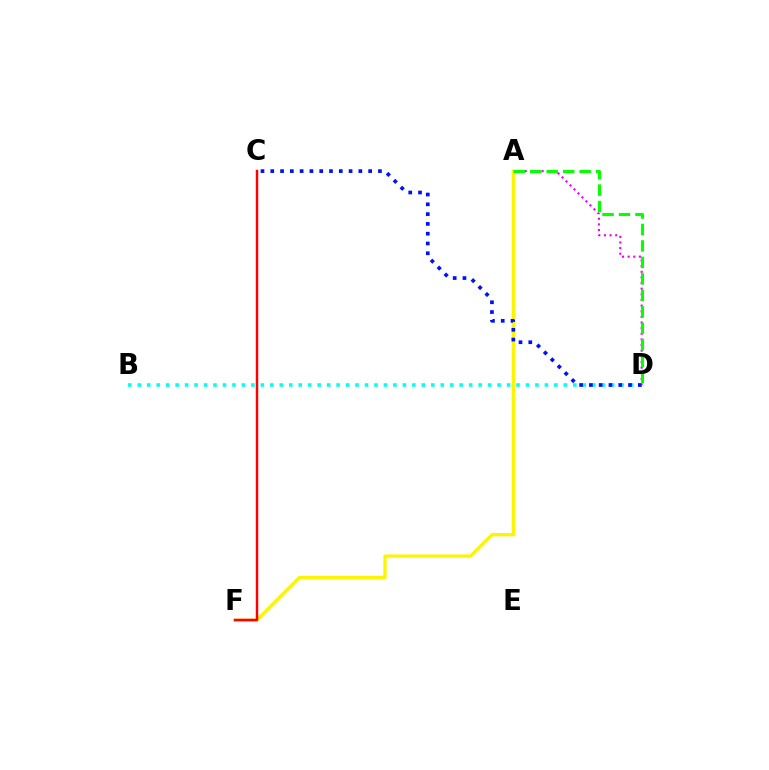{('A', 'D'): [{'color': '#ee00ff', 'line_style': 'dotted', 'thickness': 1.53}, {'color': '#08ff00', 'line_style': 'dashed', 'thickness': 2.24}], ('B', 'D'): [{'color': '#00fff6', 'line_style': 'dotted', 'thickness': 2.57}], ('A', 'F'): [{'color': '#fcf500', 'line_style': 'solid', 'thickness': 2.36}], ('C', 'D'): [{'color': '#0010ff', 'line_style': 'dotted', 'thickness': 2.66}], ('C', 'F'): [{'color': '#ff0000', 'line_style': 'solid', 'thickness': 1.78}]}